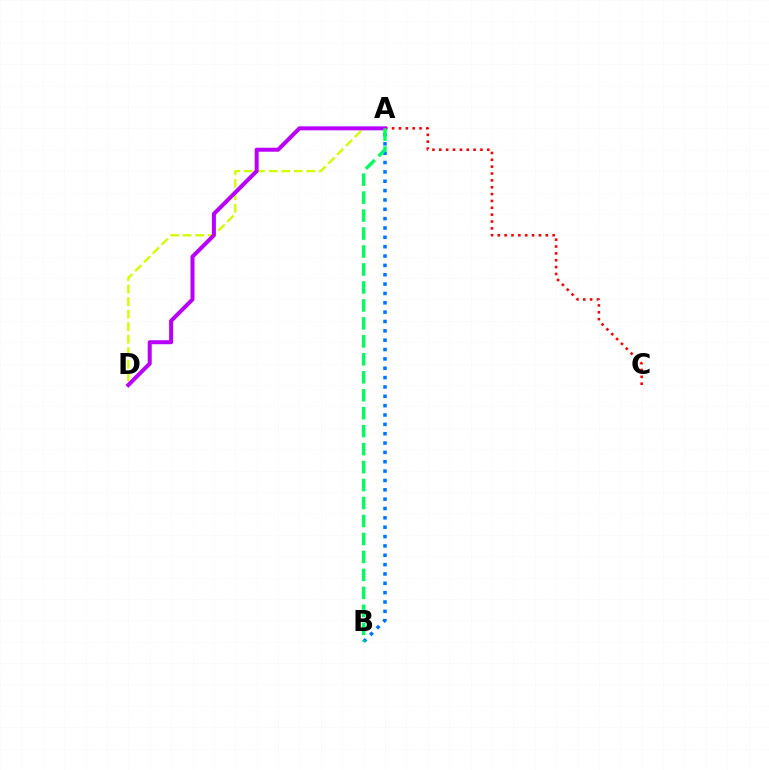{('A', 'D'): [{'color': '#d1ff00', 'line_style': 'dashed', 'thickness': 1.7}, {'color': '#b900ff', 'line_style': 'solid', 'thickness': 2.89}], ('A', 'C'): [{'color': '#ff0000', 'line_style': 'dotted', 'thickness': 1.86}], ('A', 'B'): [{'color': '#0074ff', 'line_style': 'dotted', 'thickness': 2.54}, {'color': '#00ff5c', 'line_style': 'dashed', 'thickness': 2.44}]}